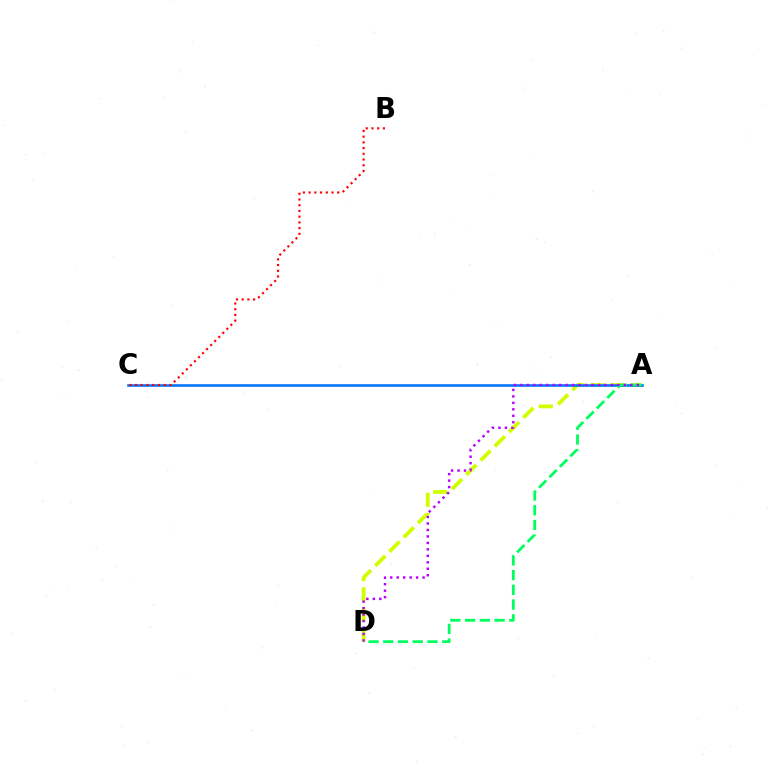{('A', 'D'): [{'color': '#d1ff00', 'line_style': 'dashed', 'thickness': 2.74}, {'color': '#00ff5c', 'line_style': 'dashed', 'thickness': 2.0}, {'color': '#b900ff', 'line_style': 'dotted', 'thickness': 1.76}], ('A', 'C'): [{'color': '#0074ff', 'line_style': 'solid', 'thickness': 1.87}], ('B', 'C'): [{'color': '#ff0000', 'line_style': 'dotted', 'thickness': 1.56}]}